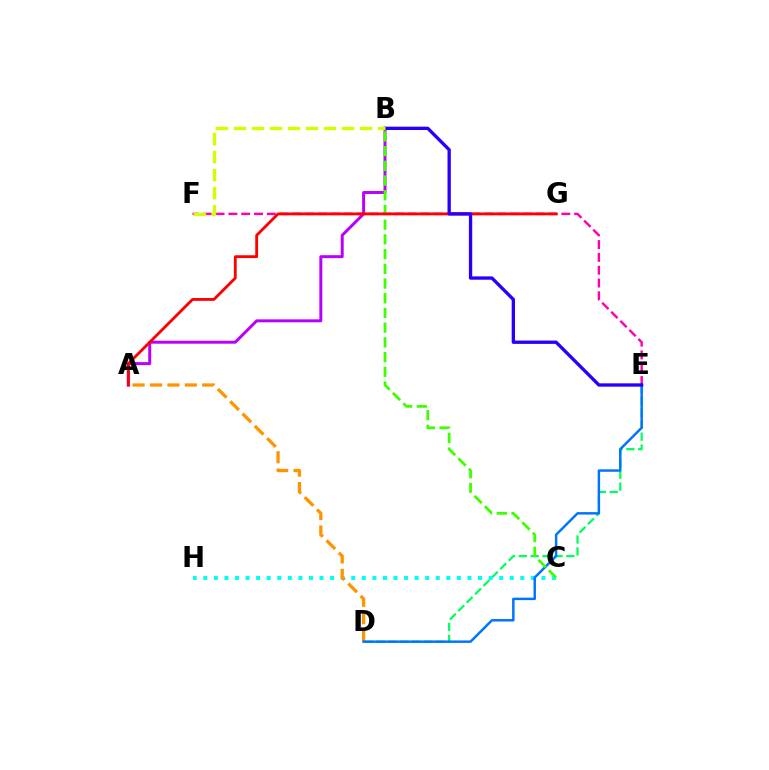{('E', 'F'): [{'color': '#ff00ac', 'line_style': 'dashed', 'thickness': 1.74}], ('D', 'E'): [{'color': '#00ff5c', 'line_style': 'dashed', 'thickness': 1.61}, {'color': '#0074ff', 'line_style': 'solid', 'thickness': 1.78}], ('A', 'B'): [{'color': '#b900ff', 'line_style': 'solid', 'thickness': 2.14}], ('C', 'H'): [{'color': '#00fff6', 'line_style': 'dotted', 'thickness': 2.87}], ('A', 'D'): [{'color': '#ff9400', 'line_style': 'dashed', 'thickness': 2.36}], ('B', 'C'): [{'color': '#3dff00', 'line_style': 'dashed', 'thickness': 2.0}], ('A', 'G'): [{'color': '#ff0000', 'line_style': 'solid', 'thickness': 2.04}], ('B', 'E'): [{'color': '#2500ff', 'line_style': 'solid', 'thickness': 2.39}], ('B', 'F'): [{'color': '#d1ff00', 'line_style': 'dashed', 'thickness': 2.45}]}